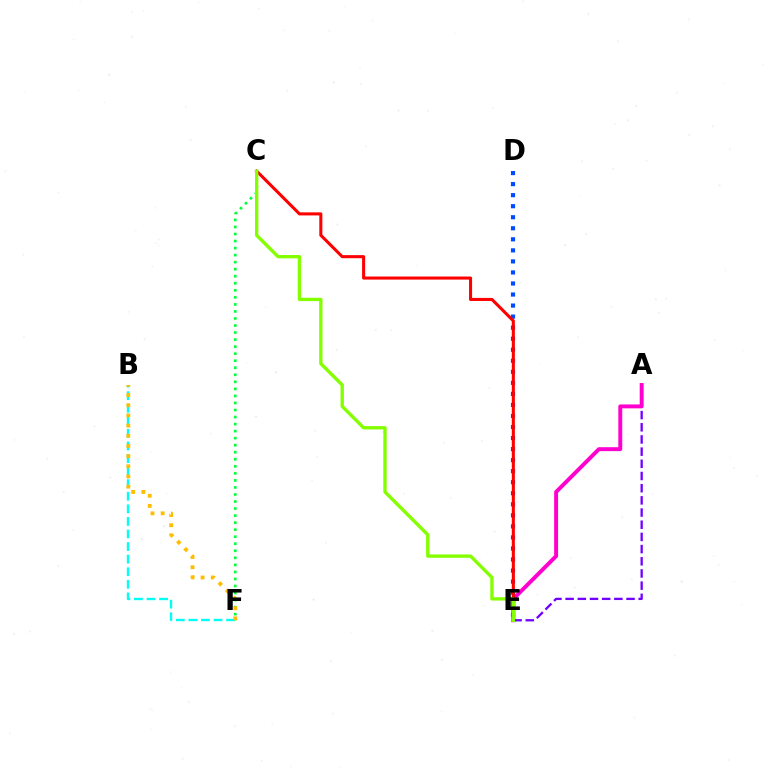{('A', 'E'): [{'color': '#7200ff', 'line_style': 'dashed', 'thickness': 1.65}, {'color': '#ff00cf', 'line_style': 'solid', 'thickness': 2.83}], ('D', 'E'): [{'color': '#004bff', 'line_style': 'dotted', 'thickness': 3.0}], ('C', 'E'): [{'color': '#ff0000', 'line_style': 'solid', 'thickness': 2.2}, {'color': '#84ff00', 'line_style': 'solid', 'thickness': 2.41}], ('C', 'F'): [{'color': '#00ff39', 'line_style': 'dotted', 'thickness': 1.91}], ('B', 'F'): [{'color': '#00fff6', 'line_style': 'dashed', 'thickness': 1.71}, {'color': '#ffbd00', 'line_style': 'dotted', 'thickness': 2.76}]}